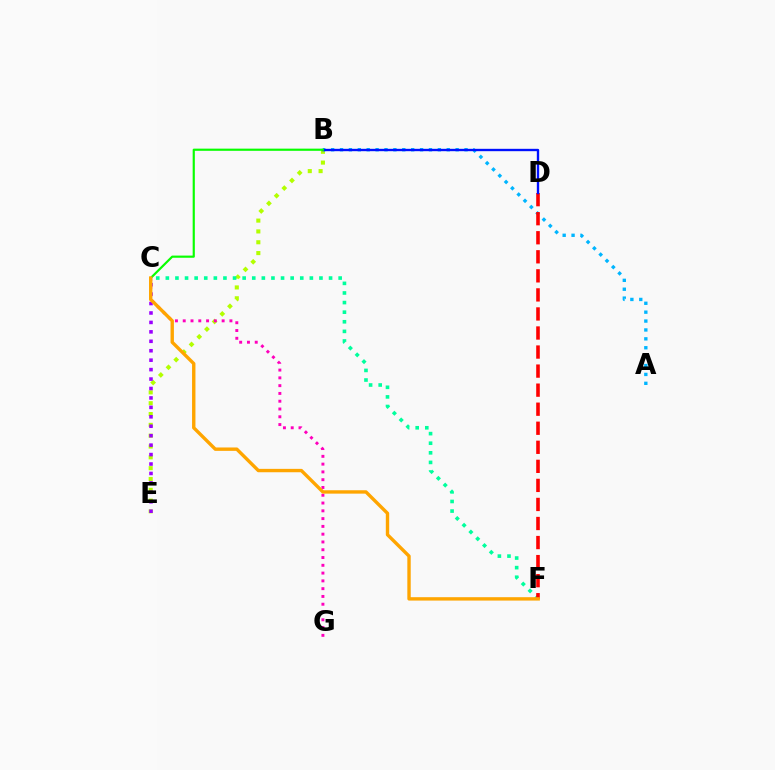{('B', 'E'): [{'color': '#b3ff00', 'line_style': 'dotted', 'thickness': 2.94}], ('C', 'E'): [{'color': '#9b00ff', 'line_style': 'dotted', 'thickness': 2.56}], ('C', 'F'): [{'color': '#00ff9d', 'line_style': 'dotted', 'thickness': 2.61}, {'color': '#ffa500', 'line_style': 'solid', 'thickness': 2.44}], ('A', 'B'): [{'color': '#00b5ff', 'line_style': 'dotted', 'thickness': 2.42}], ('D', 'F'): [{'color': '#ff0000', 'line_style': 'dashed', 'thickness': 2.59}], ('B', 'D'): [{'color': '#0010ff', 'line_style': 'solid', 'thickness': 1.71}], ('B', 'C'): [{'color': '#08ff00', 'line_style': 'solid', 'thickness': 1.56}], ('C', 'G'): [{'color': '#ff00bd', 'line_style': 'dotted', 'thickness': 2.11}]}